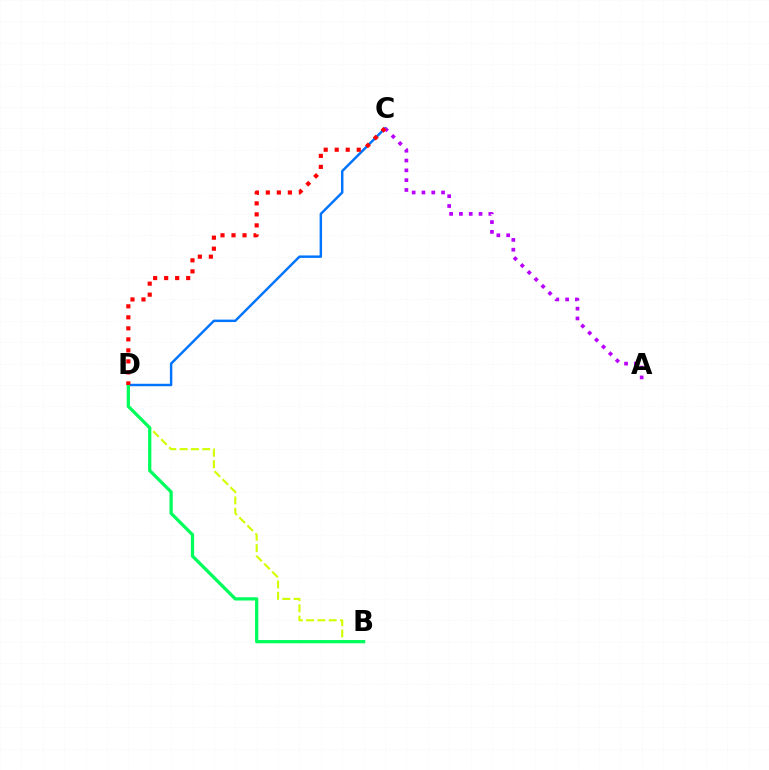{('B', 'D'): [{'color': '#d1ff00', 'line_style': 'dashed', 'thickness': 1.54}, {'color': '#00ff5c', 'line_style': 'solid', 'thickness': 2.36}], ('C', 'D'): [{'color': '#0074ff', 'line_style': 'solid', 'thickness': 1.77}, {'color': '#ff0000', 'line_style': 'dotted', 'thickness': 2.99}], ('A', 'C'): [{'color': '#b900ff', 'line_style': 'dotted', 'thickness': 2.66}]}